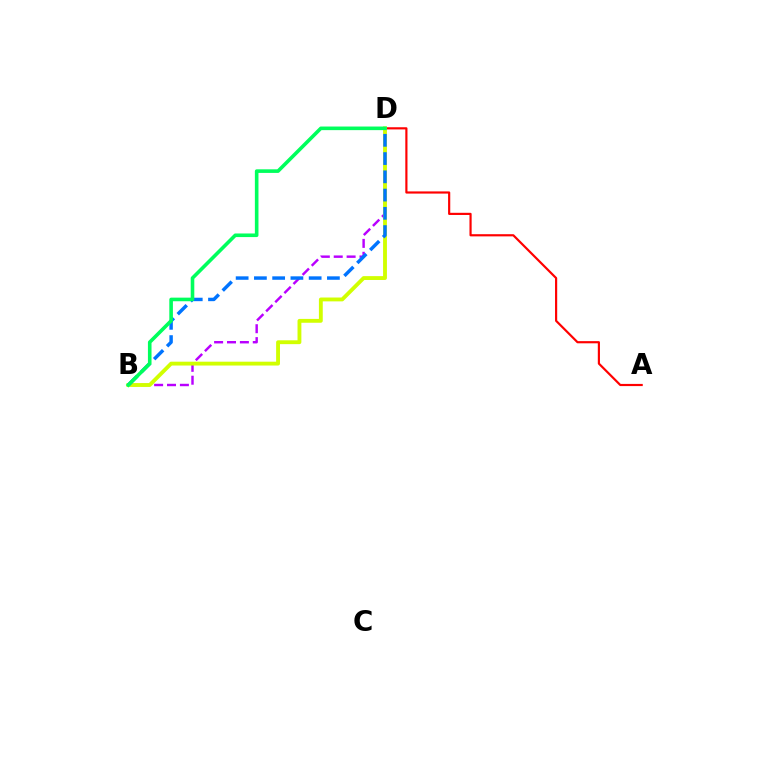{('A', 'D'): [{'color': '#ff0000', 'line_style': 'solid', 'thickness': 1.57}], ('B', 'D'): [{'color': '#b900ff', 'line_style': 'dashed', 'thickness': 1.75}, {'color': '#d1ff00', 'line_style': 'solid', 'thickness': 2.77}, {'color': '#0074ff', 'line_style': 'dashed', 'thickness': 2.48}, {'color': '#00ff5c', 'line_style': 'solid', 'thickness': 2.59}]}